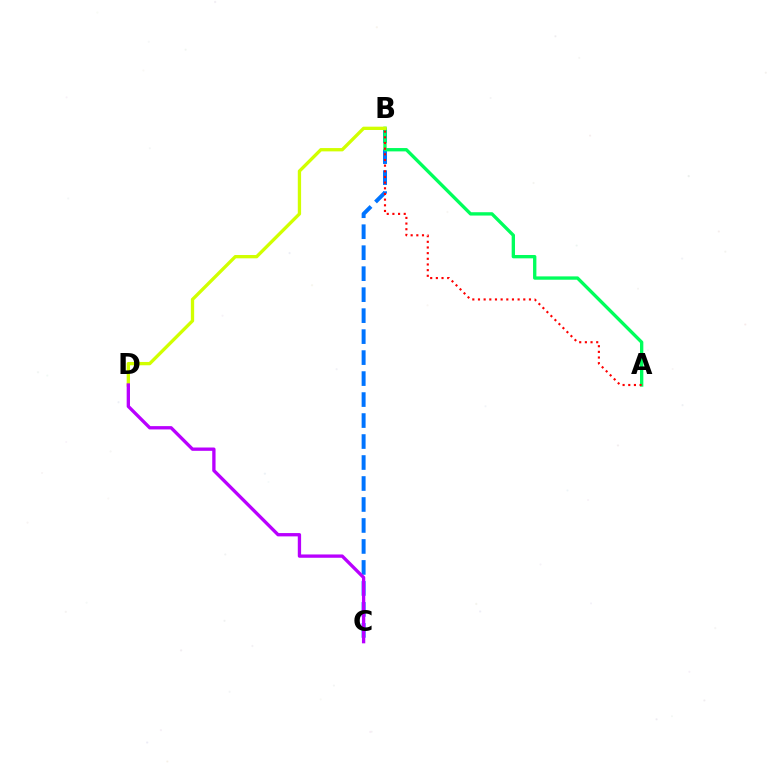{('B', 'C'): [{'color': '#0074ff', 'line_style': 'dashed', 'thickness': 2.85}], ('A', 'B'): [{'color': '#00ff5c', 'line_style': 'solid', 'thickness': 2.4}, {'color': '#ff0000', 'line_style': 'dotted', 'thickness': 1.54}], ('B', 'D'): [{'color': '#d1ff00', 'line_style': 'solid', 'thickness': 2.38}], ('C', 'D'): [{'color': '#b900ff', 'line_style': 'solid', 'thickness': 2.39}]}